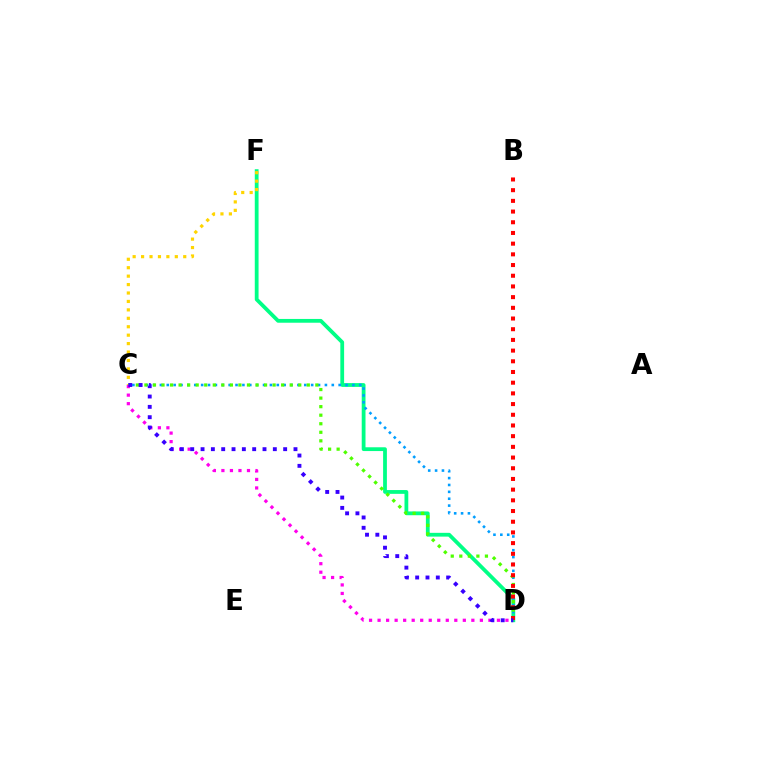{('D', 'F'): [{'color': '#00ff86', 'line_style': 'solid', 'thickness': 2.72}], ('C', 'D'): [{'color': '#009eff', 'line_style': 'dotted', 'thickness': 1.87}, {'color': '#4fff00', 'line_style': 'dotted', 'thickness': 2.32}, {'color': '#ff00ed', 'line_style': 'dotted', 'thickness': 2.32}, {'color': '#3700ff', 'line_style': 'dotted', 'thickness': 2.81}], ('C', 'F'): [{'color': '#ffd500', 'line_style': 'dotted', 'thickness': 2.29}], ('B', 'D'): [{'color': '#ff0000', 'line_style': 'dotted', 'thickness': 2.91}]}